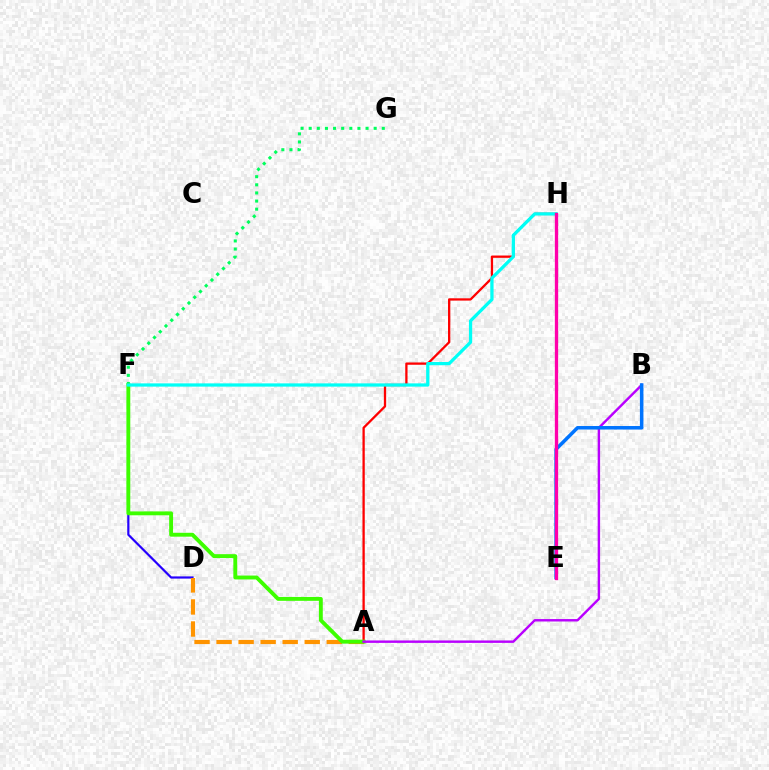{('A', 'H'): [{'color': '#ff0000', 'line_style': 'solid', 'thickness': 1.65}], ('D', 'F'): [{'color': '#2500ff', 'line_style': 'solid', 'thickness': 1.58}], ('F', 'G'): [{'color': '#00ff5c', 'line_style': 'dotted', 'thickness': 2.21}], ('A', 'D'): [{'color': '#ff9400', 'line_style': 'dashed', 'thickness': 2.99}], ('A', 'F'): [{'color': '#3dff00', 'line_style': 'solid', 'thickness': 2.8}], ('E', 'H'): [{'color': '#d1ff00', 'line_style': 'dotted', 'thickness': 1.92}, {'color': '#ff00ac', 'line_style': 'solid', 'thickness': 2.38}], ('A', 'B'): [{'color': '#b900ff', 'line_style': 'solid', 'thickness': 1.75}], ('B', 'E'): [{'color': '#0074ff', 'line_style': 'solid', 'thickness': 2.53}], ('F', 'H'): [{'color': '#00fff6', 'line_style': 'solid', 'thickness': 2.34}]}